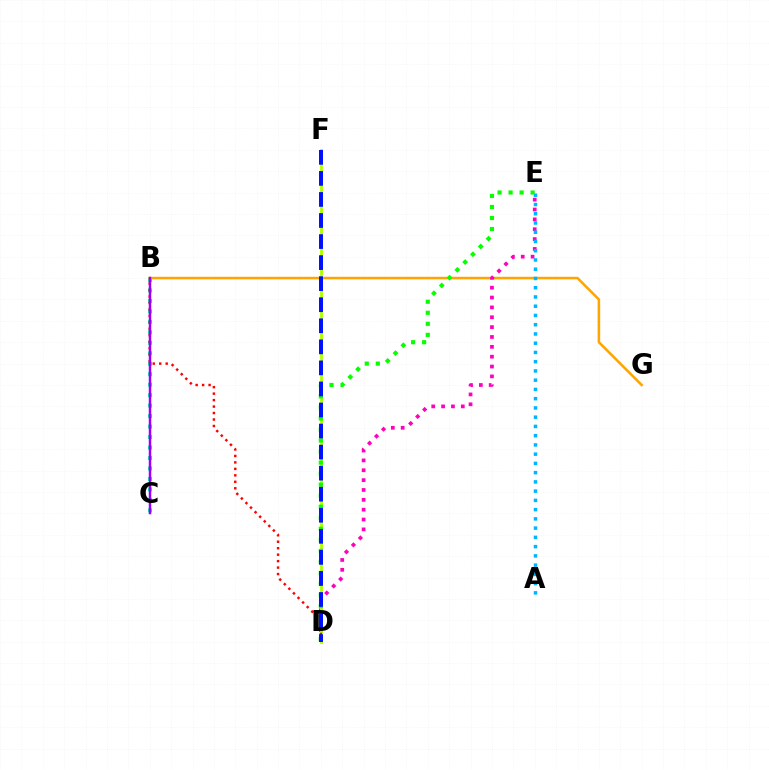{('B', 'C'): [{'color': '#00ff9d', 'line_style': 'dotted', 'thickness': 2.85}, {'color': '#9b00ff', 'line_style': 'solid', 'thickness': 1.79}], ('B', 'G'): [{'color': '#ffa500', 'line_style': 'solid', 'thickness': 1.84}], ('D', 'E'): [{'color': '#ff00bd', 'line_style': 'dotted', 'thickness': 2.68}, {'color': '#08ff00', 'line_style': 'dotted', 'thickness': 3.0}], ('D', 'F'): [{'color': '#b3ff00', 'line_style': 'solid', 'thickness': 2.06}, {'color': '#0010ff', 'line_style': 'dashed', 'thickness': 2.86}], ('B', 'D'): [{'color': '#ff0000', 'line_style': 'dotted', 'thickness': 1.76}], ('A', 'E'): [{'color': '#00b5ff', 'line_style': 'dotted', 'thickness': 2.51}]}